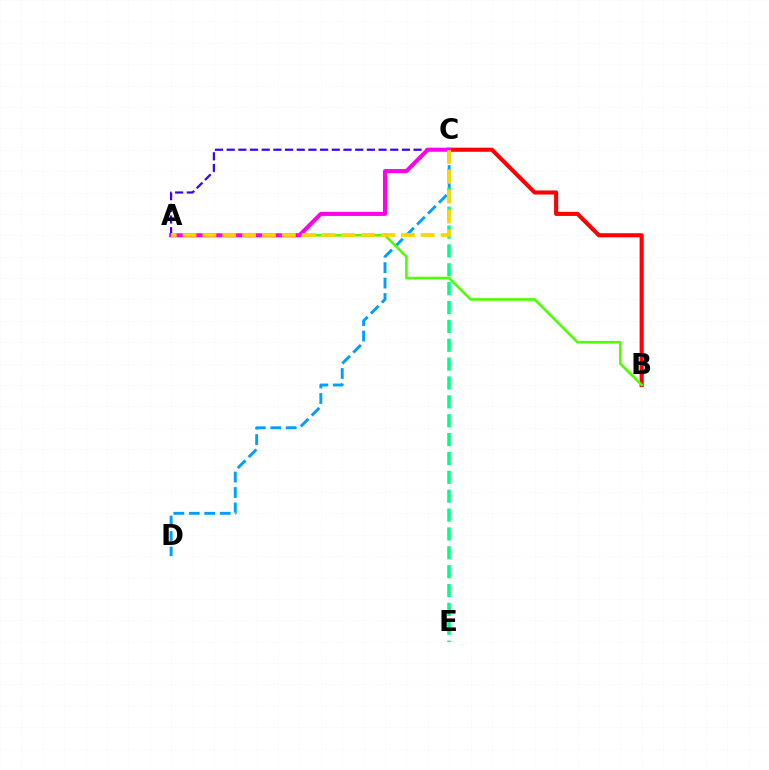{('B', 'C'): [{'color': '#ff0000', 'line_style': 'solid', 'thickness': 2.95}], ('C', 'D'): [{'color': '#009eff', 'line_style': 'dashed', 'thickness': 2.1}], ('C', 'E'): [{'color': '#00ff86', 'line_style': 'dashed', 'thickness': 2.56}], ('A', 'C'): [{'color': '#3700ff', 'line_style': 'dashed', 'thickness': 1.59}, {'color': '#ff00ed', 'line_style': 'solid', 'thickness': 2.94}, {'color': '#ffd500', 'line_style': 'dashed', 'thickness': 2.7}], ('A', 'B'): [{'color': '#4fff00', 'line_style': 'solid', 'thickness': 1.88}]}